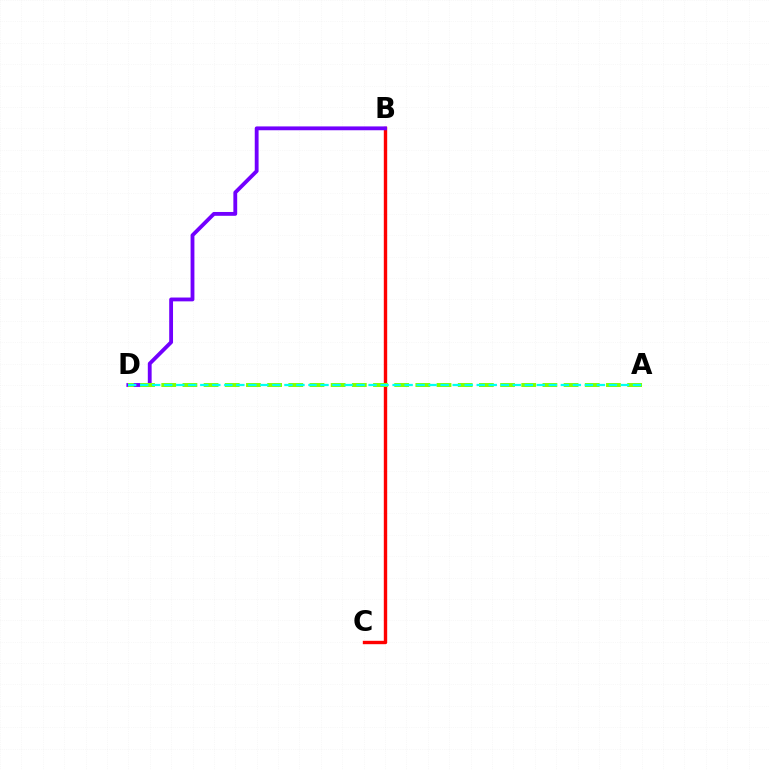{('B', 'C'): [{'color': '#ff0000', 'line_style': 'solid', 'thickness': 2.44}], ('B', 'D'): [{'color': '#7200ff', 'line_style': 'solid', 'thickness': 2.76}], ('A', 'D'): [{'color': '#84ff00', 'line_style': 'dashed', 'thickness': 2.88}, {'color': '#00fff6', 'line_style': 'dashed', 'thickness': 1.63}]}